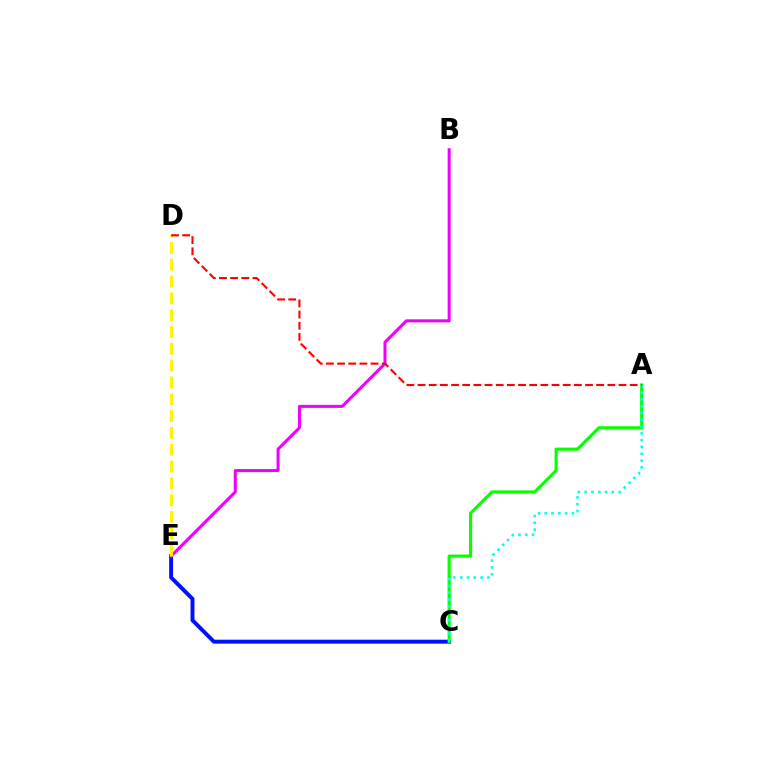{('C', 'E'): [{'color': '#0010ff', 'line_style': 'solid', 'thickness': 2.84}], ('B', 'E'): [{'color': '#ee00ff', 'line_style': 'solid', 'thickness': 2.18}], ('A', 'C'): [{'color': '#08ff00', 'line_style': 'solid', 'thickness': 2.27}, {'color': '#00fff6', 'line_style': 'dotted', 'thickness': 1.85}], ('D', 'E'): [{'color': '#fcf500', 'line_style': 'dashed', 'thickness': 2.28}], ('A', 'D'): [{'color': '#ff0000', 'line_style': 'dashed', 'thickness': 1.52}]}